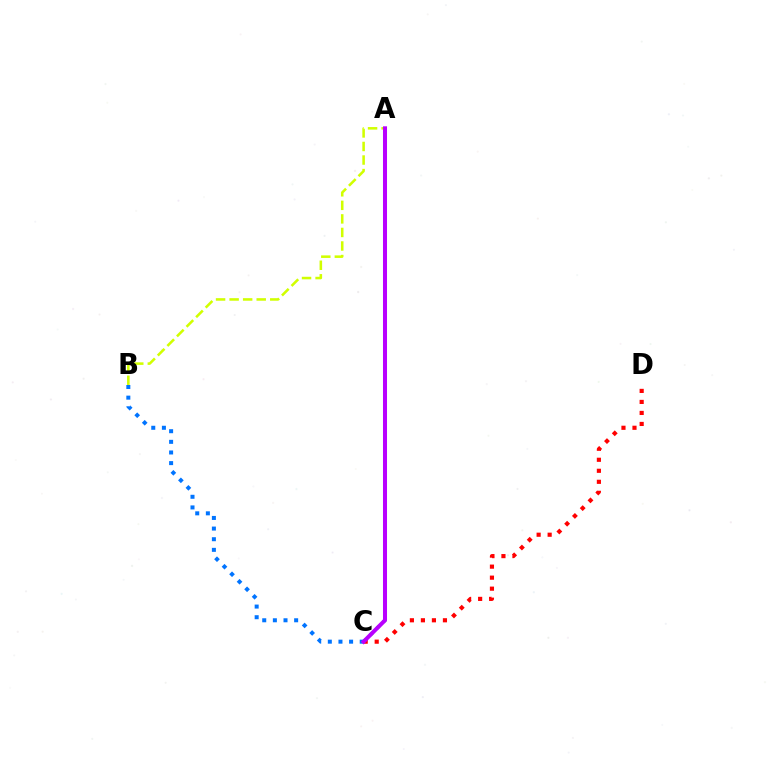{('A', 'B'): [{'color': '#d1ff00', 'line_style': 'dashed', 'thickness': 1.84}], ('A', 'C'): [{'color': '#00ff5c', 'line_style': 'dotted', 'thickness': 2.52}, {'color': '#b900ff', 'line_style': 'solid', 'thickness': 2.9}], ('B', 'C'): [{'color': '#0074ff', 'line_style': 'dotted', 'thickness': 2.89}], ('C', 'D'): [{'color': '#ff0000', 'line_style': 'dotted', 'thickness': 2.99}]}